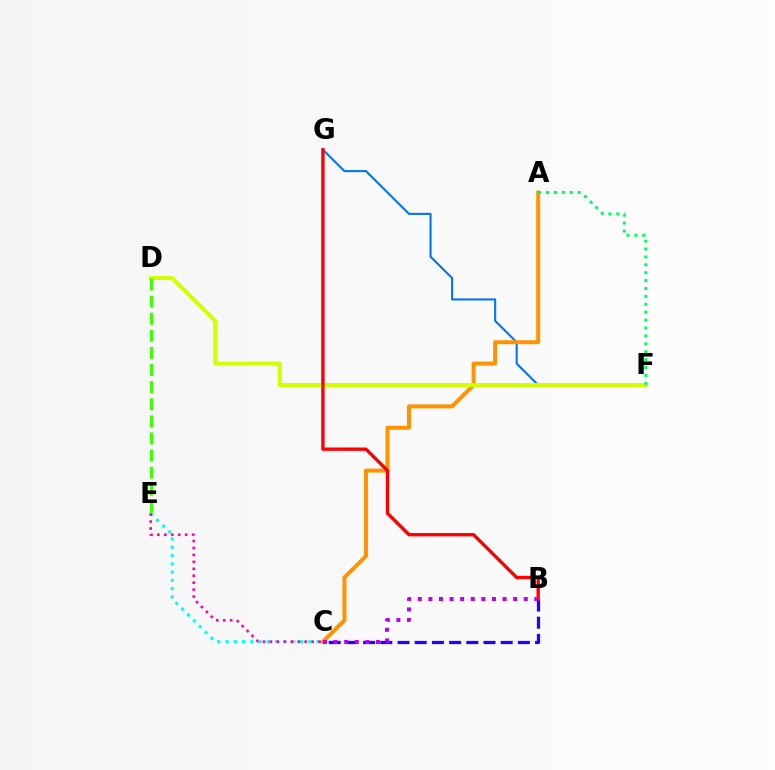{('F', 'G'): [{'color': '#0074ff', 'line_style': 'solid', 'thickness': 1.51}], ('A', 'C'): [{'color': '#ff9400', 'line_style': 'solid', 'thickness': 2.88}], ('C', 'E'): [{'color': '#00fff6', 'line_style': 'dotted', 'thickness': 2.25}, {'color': '#ff00ac', 'line_style': 'dotted', 'thickness': 1.89}], ('B', 'C'): [{'color': '#2500ff', 'line_style': 'dashed', 'thickness': 2.34}, {'color': '#b900ff', 'line_style': 'dotted', 'thickness': 2.88}], ('D', 'F'): [{'color': '#d1ff00', 'line_style': 'solid', 'thickness': 2.88}], ('B', 'G'): [{'color': '#ff0000', 'line_style': 'solid', 'thickness': 2.41}], ('D', 'E'): [{'color': '#3dff00', 'line_style': 'dashed', 'thickness': 2.32}], ('A', 'F'): [{'color': '#00ff5c', 'line_style': 'dotted', 'thickness': 2.15}]}